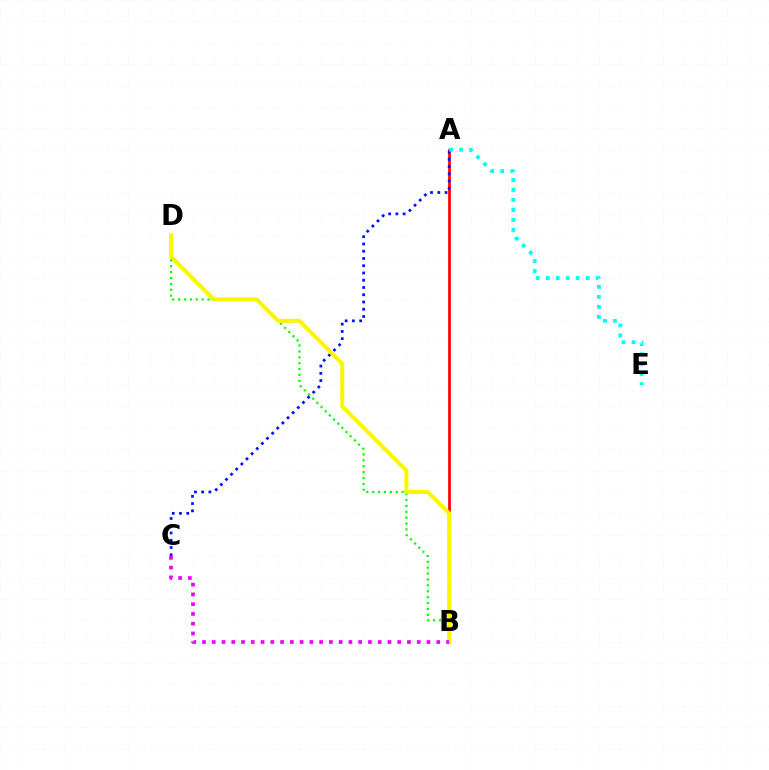{('B', 'D'): [{'color': '#08ff00', 'line_style': 'dotted', 'thickness': 1.6}, {'color': '#fcf500', 'line_style': 'solid', 'thickness': 2.89}], ('A', 'B'): [{'color': '#ff0000', 'line_style': 'solid', 'thickness': 1.94}], ('A', 'C'): [{'color': '#0010ff', 'line_style': 'dotted', 'thickness': 1.97}], ('A', 'E'): [{'color': '#00fff6', 'line_style': 'dotted', 'thickness': 2.72}], ('B', 'C'): [{'color': '#ee00ff', 'line_style': 'dotted', 'thickness': 2.65}]}